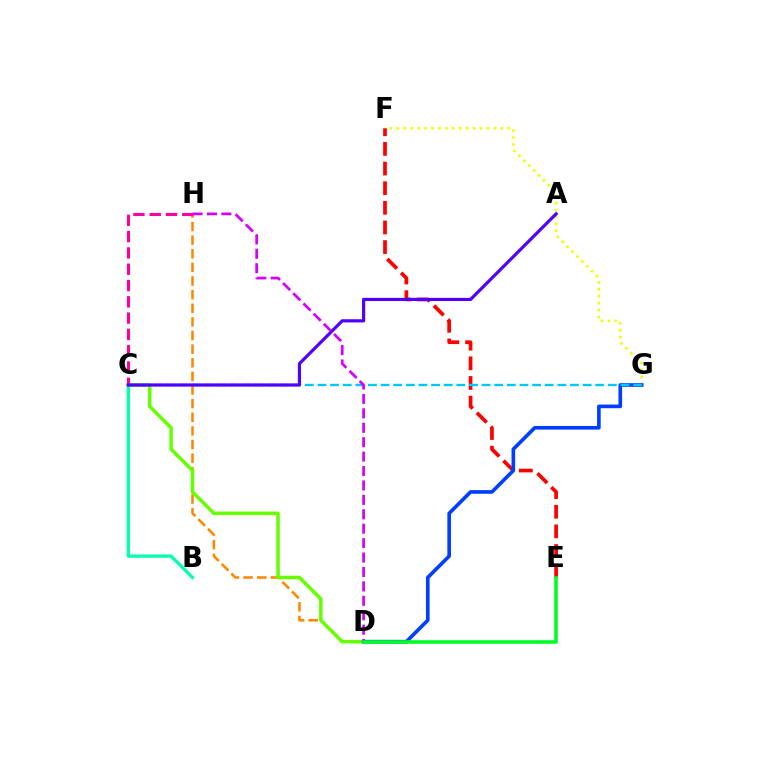{('F', 'G'): [{'color': '#eeff00', 'line_style': 'dotted', 'thickness': 1.88}], ('B', 'C'): [{'color': '#00ffaf', 'line_style': 'solid', 'thickness': 2.33}], ('D', 'H'): [{'color': '#ff8800', 'line_style': 'dashed', 'thickness': 1.85}, {'color': '#d600ff', 'line_style': 'dashed', 'thickness': 1.96}], ('C', 'D'): [{'color': '#66ff00', 'line_style': 'solid', 'thickness': 2.53}], ('E', 'F'): [{'color': '#ff0000', 'line_style': 'dashed', 'thickness': 2.67}], ('D', 'G'): [{'color': '#003fff', 'line_style': 'solid', 'thickness': 2.62}], ('C', 'H'): [{'color': '#ff00a0', 'line_style': 'dashed', 'thickness': 2.21}], ('C', 'G'): [{'color': '#00c7ff', 'line_style': 'dashed', 'thickness': 1.72}], ('A', 'C'): [{'color': '#4f00ff', 'line_style': 'solid', 'thickness': 2.29}], ('D', 'E'): [{'color': '#00ff27', 'line_style': 'solid', 'thickness': 2.59}]}